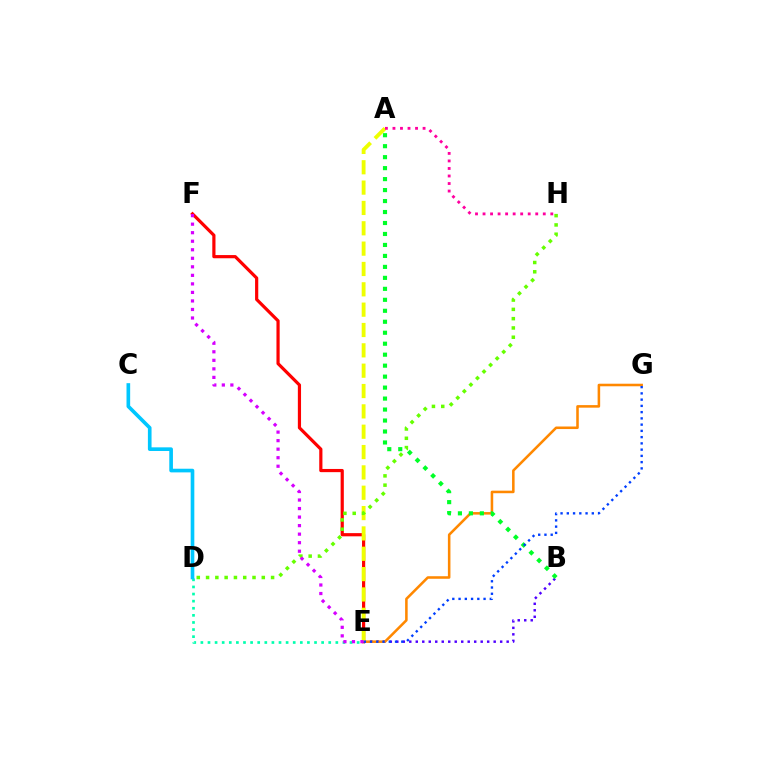{('D', 'E'): [{'color': '#00ffaf', 'line_style': 'dotted', 'thickness': 1.93}], ('B', 'E'): [{'color': '#4f00ff', 'line_style': 'dotted', 'thickness': 1.76}], ('E', 'G'): [{'color': '#ff8800', 'line_style': 'solid', 'thickness': 1.84}, {'color': '#003fff', 'line_style': 'dotted', 'thickness': 1.7}], ('A', 'B'): [{'color': '#00ff27', 'line_style': 'dotted', 'thickness': 2.98}], ('E', 'F'): [{'color': '#ff0000', 'line_style': 'solid', 'thickness': 2.3}, {'color': '#d600ff', 'line_style': 'dotted', 'thickness': 2.32}], ('A', 'E'): [{'color': '#eeff00', 'line_style': 'dashed', 'thickness': 2.76}], ('D', 'H'): [{'color': '#66ff00', 'line_style': 'dotted', 'thickness': 2.52}], ('A', 'H'): [{'color': '#ff00a0', 'line_style': 'dotted', 'thickness': 2.05}], ('C', 'D'): [{'color': '#00c7ff', 'line_style': 'solid', 'thickness': 2.63}]}